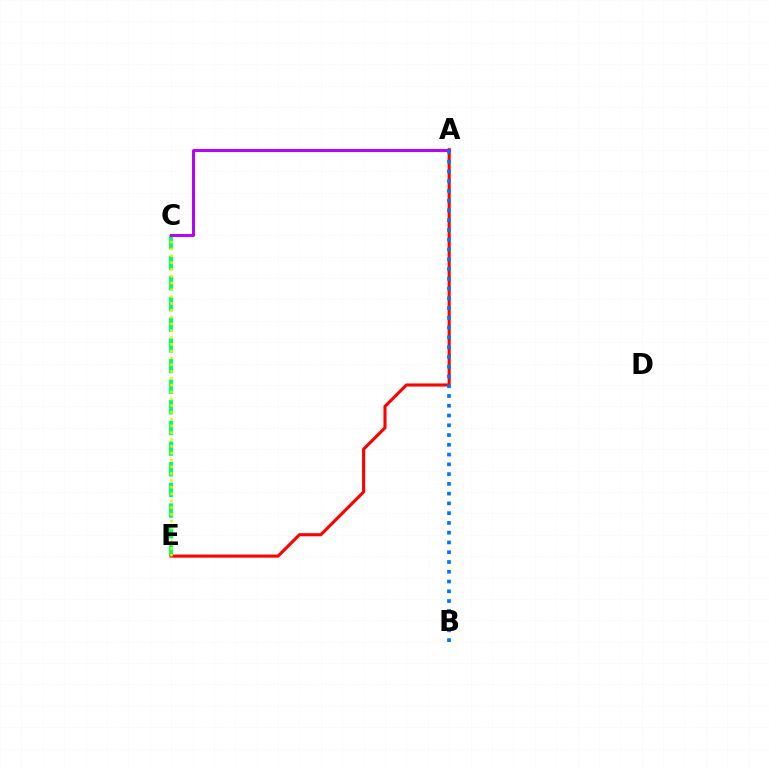{('C', 'E'): [{'color': '#00ff5c', 'line_style': 'dashed', 'thickness': 2.8}, {'color': '#d1ff00', 'line_style': 'dotted', 'thickness': 1.85}], ('A', 'E'): [{'color': '#ff0000', 'line_style': 'solid', 'thickness': 2.23}], ('A', 'C'): [{'color': '#b900ff', 'line_style': 'solid', 'thickness': 2.16}], ('A', 'B'): [{'color': '#0074ff', 'line_style': 'dotted', 'thickness': 2.65}]}